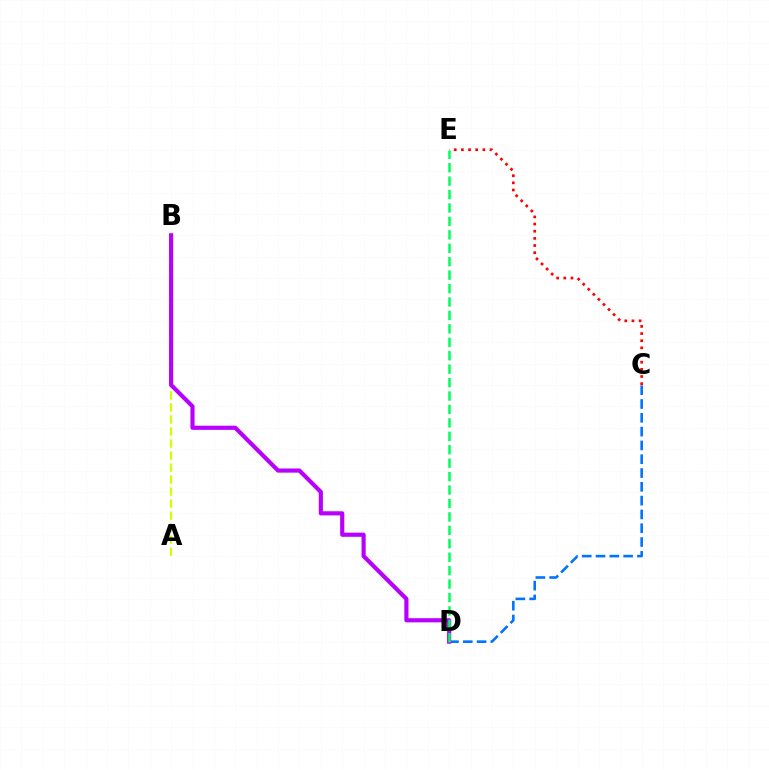{('C', 'D'): [{'color': '#0074ff', 'line_style': 'dashed', 'thickness': 1.88}], ('C', 'E'): [{'color': '#ff0000', 'line_style': 'dotted', 'thickness': 1.94}], ('A', 'B'): [{'color': '#d1ff00', 'line_style': 'dashed', 'thickness': 1.63}], ('B', 'D'): [{'color': '#b900ff', 'line_style': 'solid', 'thickness': 2.99}], ('D', 'E'): [{'color': '#00ff5c', 'line_style': 'dashed', 'thickness': 1.82}]}